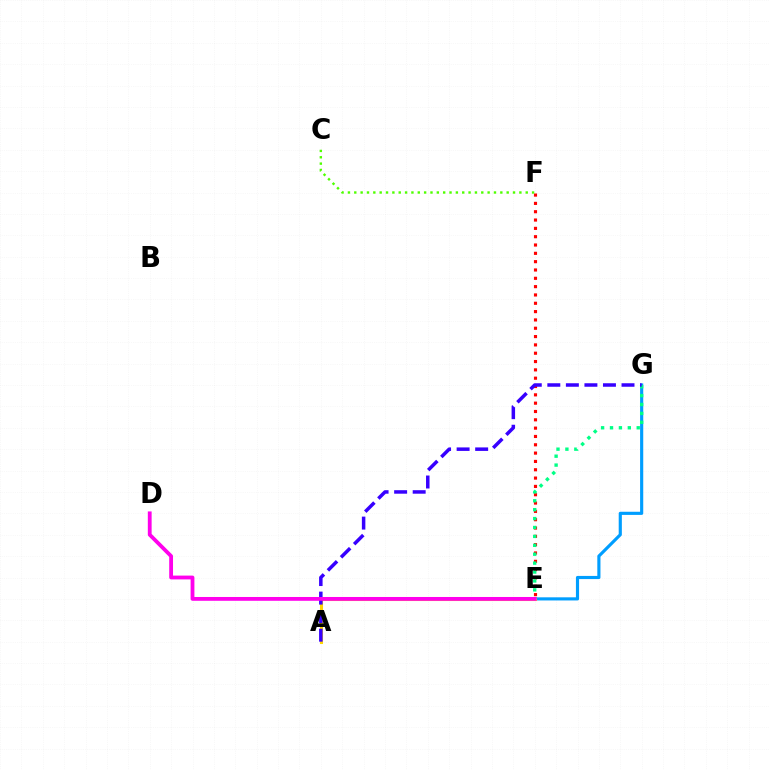{('E', 'F'): [{'color': '#ff0000', 'line_style': 'dotted', 'thickness': 2.26}], ('E', 'G'): [{'color': '#009eff', 'line_style': 'solid', 'thickness': 2.27}, {'color': '#00ff86', 'line_style': 'dotted', 'thickness': 2.42}], ('A', 'E'): [{'color': '#ffd500', 'line_style': 'solid', 'thickness': 2.21}], ('A', 'G'): [{'color': '#3700ff', 'line_style': 'dashed', 'thickness': 2.52}], ('D', 'E'): [{'color': '#ff00ed', 'line_style': 'solid', 'thickness': 2.74}], ('C', 'F'): [{'color': '#4fff00', 'line_style': 'dotted', 'thickness': 1.73}]}